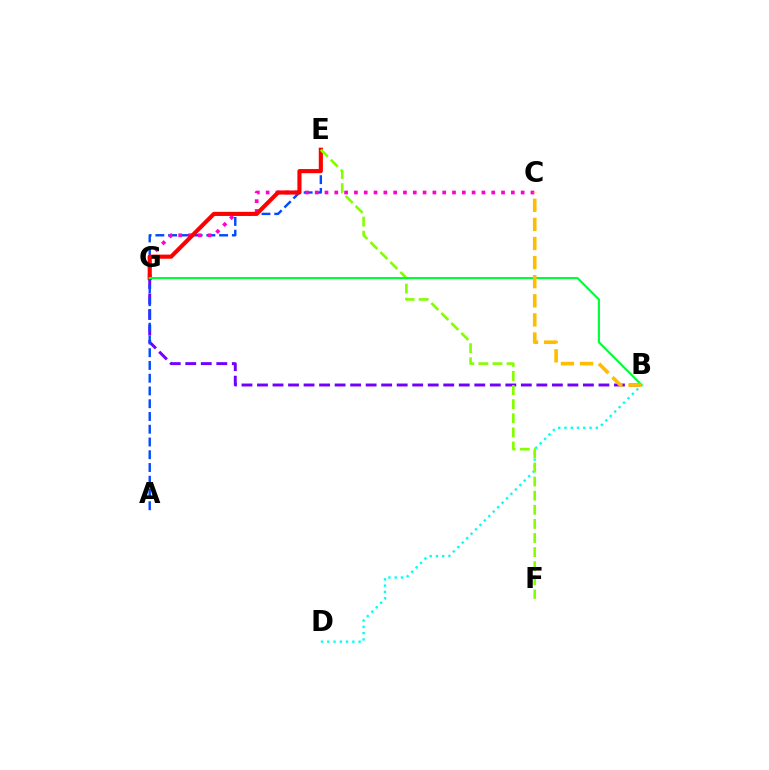{('B', 'G'): [{'color': '#7200ff', 'line_style': 'dashed', 'thickness': 2.11}, {'color': '#00ff39', 'line_style': 'solid', 'thickness': 1.55}], ('A', 'E'): [{'color': '#004bff', 'line_style': 'dashed', 'thickness': 1.73}], ('C', 'G'): [{'color': '#ff00cf', 'line_style': 'dotted', 'thickness': 2.66}], ('B', 'D'): [{'color': '#00fff6', 'line_style': 'dotted', 'thickness': 1.7}], ('E', 'G'): [{'color': '#ff0000', 'line_style': 'solid', 'thickness': 2.97}], ('E', 'F'): [{'color': '#84ff00', 'line_style': 'dashed', 'thickness': 1.92}], ('B', 'C'): [{'color': '#ffbd00', 'line_style': 'dashed', 'thickness': 2.6}]}